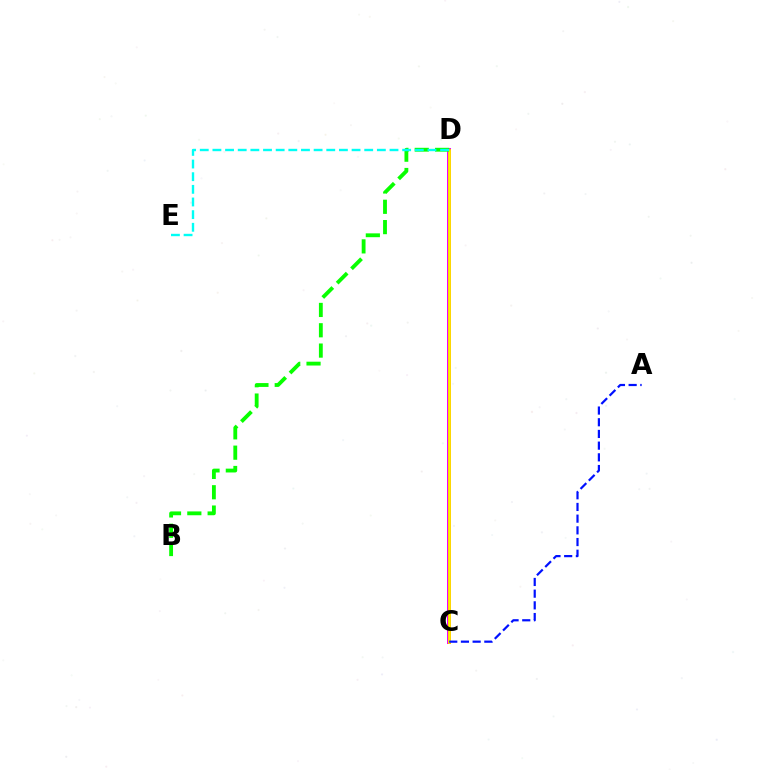{('C', 'D'): [{'color': '#ee00ff', 'line_style': 'solid', 'thickness': 2.86}, {'color': '#ff0000', 'line_style': 'solid', 'thickness': 1.98}, {'color': '#fcf500', 'line_style': 'solid', 'thickness': 1.98}], ('B', 'D'): [{'color': '#08ff00', 'line_style': 'dashed', 'thickness': 2.76}], ('A', 'C'): [{'color': '#0010ff', 'line_style': 'dashed', 'thickness': 1.59}], ('D', 'E'): [{'color': '#00fff6', 'line_style': 'dashed', 'thickness': 1.72}]}